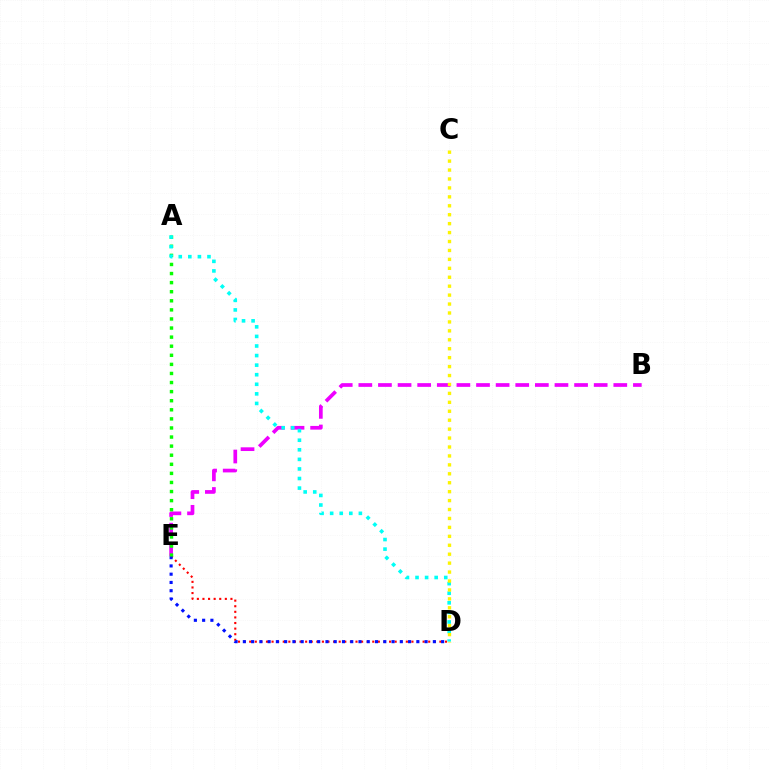{('B', 'E'): [{'color': '#ee00ff', 'line_style': 'dashed', 'thickness': 2.66}], ('D', 'E'): [{'color': '#ff0000', 'line_style': 'dotted', 'thickness': 1.52}, {'color': '#0010ff', 'line_style': 'dotted', 'thickness': 2.24}], ('A', 'E'): [{'color': '#08ff00', 'line_style': 'dotted', 'thickness': 2.47}], ('A', 'D'): [{'color': '#00fff6', 'line_style': 'dotted', 'thickness': 2.6}], ('C', 'D'): [{'color': '#fcf500', 'line_style': 'dotted', 'thickness': 2.43}]}